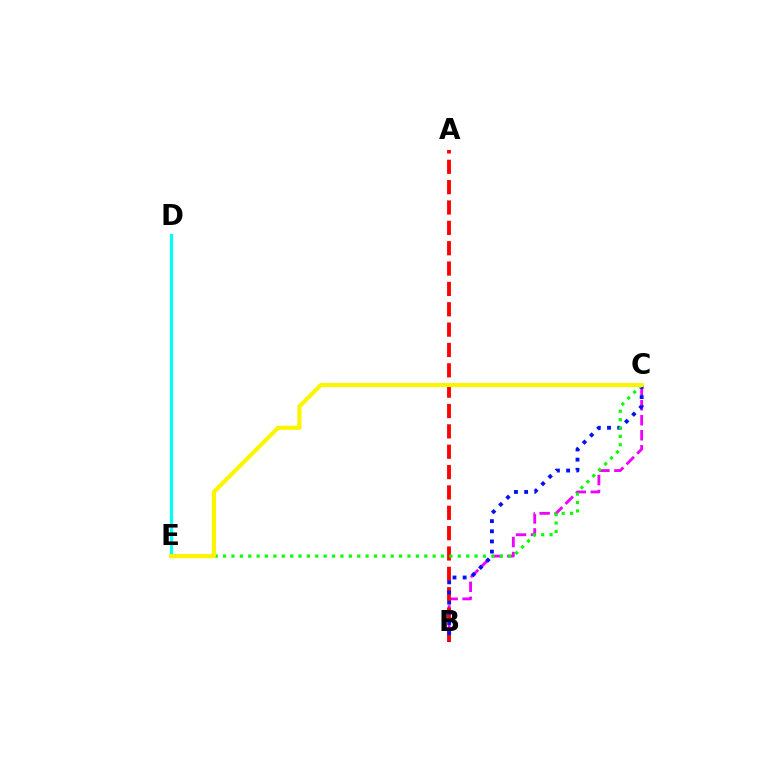{('B', 'C'): [{'color': '#ee00ff', 'line_style': 'dashed', 'thickness': 2.04}, {'color': '#0010ff', 'line_style': 'dotted', 'thickness': 2.76}], ('A', 'B'): [{'color': '#ff0000', 'line_style': 'dashed', 'thickness': 2.76}], ('D', 'E'): [{'color': '#00fff6', 'line_style': 'solid', 'thickness': 2.31}], ('C', 'E'): [{'color': '#08ff00', 'line_style': 'dotted', 'thickness': 2.28}, {'color': '#fcf500', 'line_style': 'solid', 'thickness': 2.99}]}